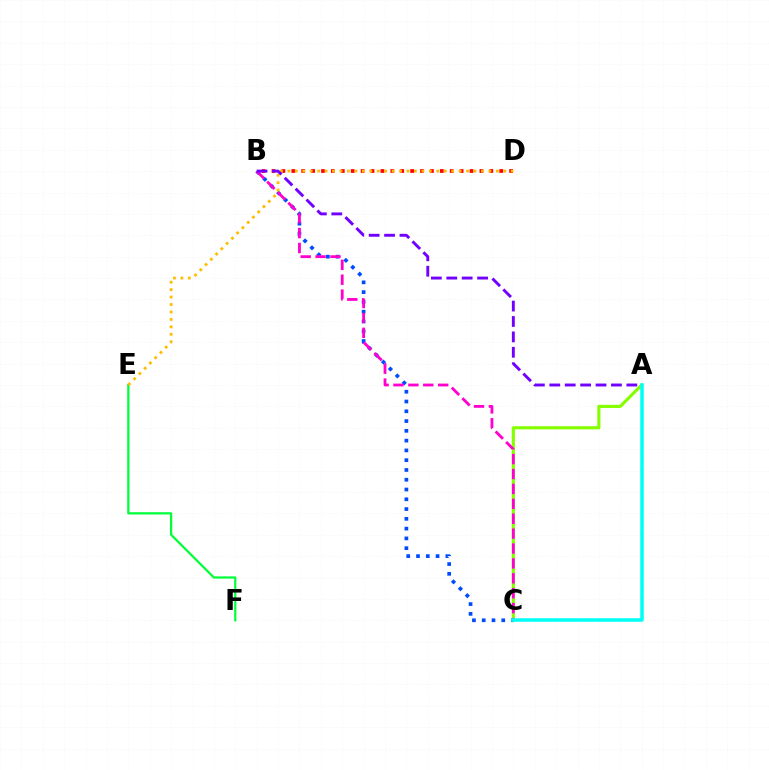{('B', 'D'): [{'color': '#ff0000', 'line_style': 'dotted', 'thickness': 2.69}], ('E', 'F'): [{'color': '#00ff39', 'line_style': 'solid', 'thickness': 1.61}], ('A', 'C'): [{'color': '#84ff00', 'line_style': 'solid', 'thickness': 2.26}, {'color': '#00fff6', 'line_style': 'solid', 'thickness': 2.54}], ('B', 'C'): [{'color': '#004bff', 'line_style': 'dotted', 'thickness': 2.66}, {'color': '#ff00cf', 'line_style': 'dashed', 'thickness': 2.02}], ('D', 'E'): [{'color': '#ffbd00', 'line_style': 'dotted', 'thickness': 2.02}], ('A', 'B'): [{'color': '#7200ff', 'line_style': 'dashed', 'thickness': 2.09}]}